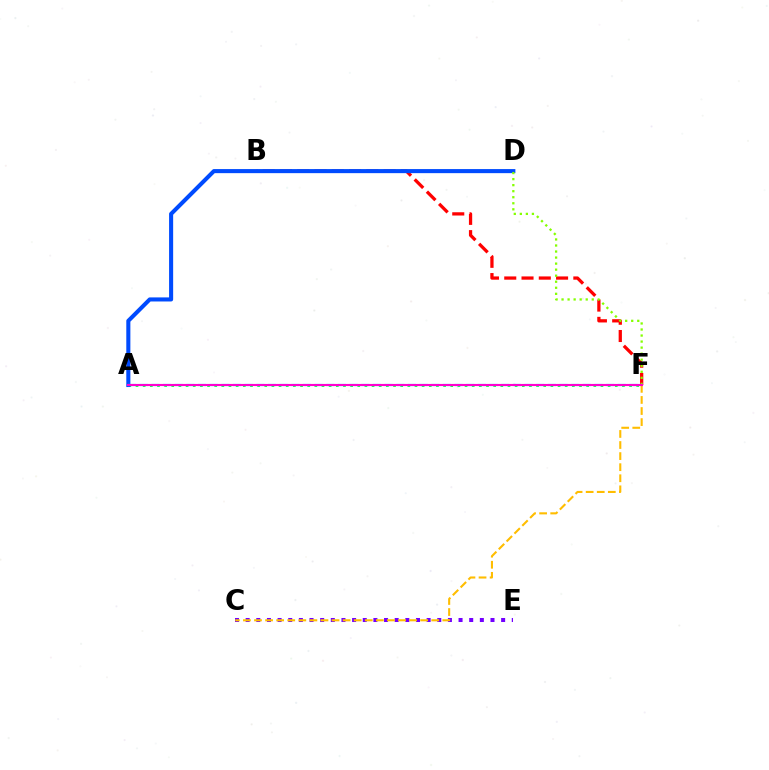{('C', 'E'): [{'color': '#7200ff', 'line_style': 'dotted', 'thickness': 2.89}], ('B', 'F'): [{'color': '#ff0000', 'line_style': 'dashed', 'thickness': 2.35}], ('A', 'F'): [{'color': '#00ff39', 'line_style': 'dotted', 'thickness': 1.94}, {'color': '#00fff6', 'line_style': 'dashed', 'thickness': 1.58}, {'color': '#ff00cf', 'line_style': 'solid', 'thickness': 1.53}], ('A', 'D'): [{'color': '#004bff', 'line_style': 'solid', 'thickness': 2.93}], ('D', 'F'): [{'color': '#84ff00', 'line_style': 'dotted', 'thickness': 1.64}], ('C', 'F'): [{'color': '#ffbd00', 'line_style': 'dashed', 'thickness': 1.5}]}